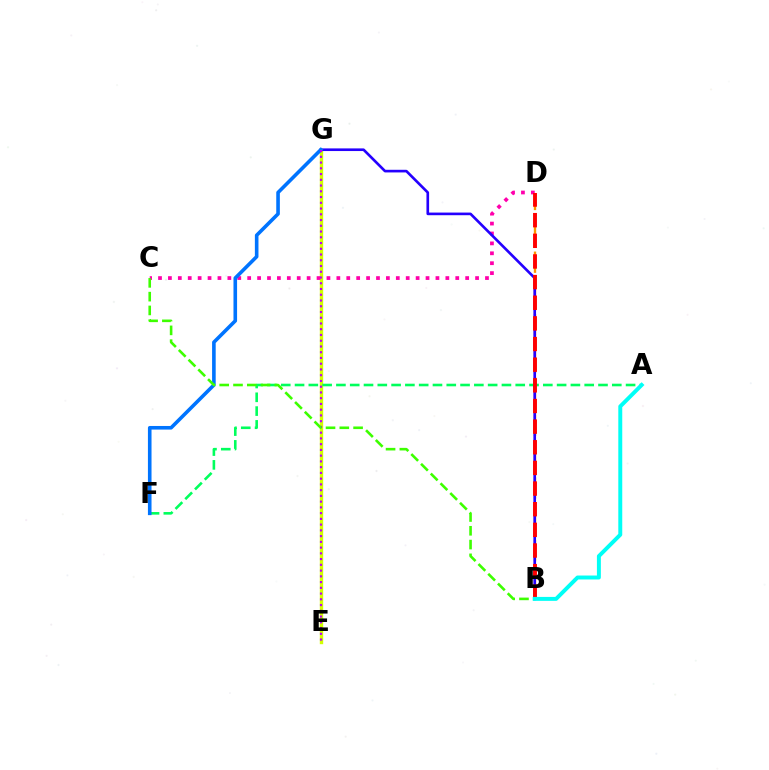{('E', 'G'): [{'color': '#d1ff00', 'line_style': 'solid', 'thickness': 2.43}, {'color': '#b900ff', 'line_style': 'dotted', 'thickness': 1.56}], ('C', 'D'): [{'color': '#ff00ac', 'line_style': 'dotted', 'thickness': 2.69}], ('B', 'D'): [{'color': '#ff9400', 'line_style': 'dashed', 'thickness': 1.7}, {'color': '#ff0000', 'line_style': 'dashed', 'thickness': 2.8}], ('A', 'F'): [{'color': '#00ff5c', 'line_style': 'dashed', 'thickness': 1.87}], ('B', 'G'): [{'color': '#2500ff', 'line_style': 'solid', 'thickness': 1.91}], ('F', 'G'): [{'color': '#0074ff', 'line_style': 'solid', 'thickness': 2.59}], ('B', 'C'): [{'color': '#3dff00', 'line_style': 'dashed', 'thickness': 1.87}], ('A', 'B'): [{'color': '#00fff6', 'line_style': 'solid', 'thickness': 2.84}]}